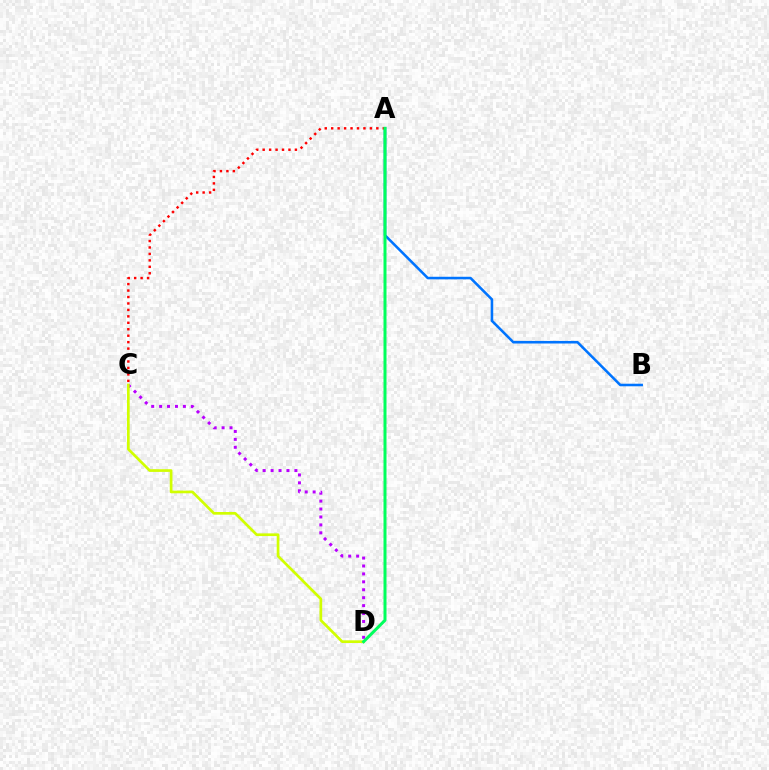{('C', 'D'): [{'color': '#b900ff', 'line_style': 'dotted', 'thickness': 2.15}, {'color': '#d1ff00', 'line_style': 'solid', 'thickness': 1.94}], ('A', 'B'): [{'color': '#0074ff', 'line_style': 'solid', 'thickness': 1.85}], ('A', 'C'): [{'color': '#ff0000', 'line_style': 'dotted', 'thickness': 1.75}], ('A', 'D'): [{'color': '#00ff5c', 'line_style': 'solid', 'thickness': 2.16}]}